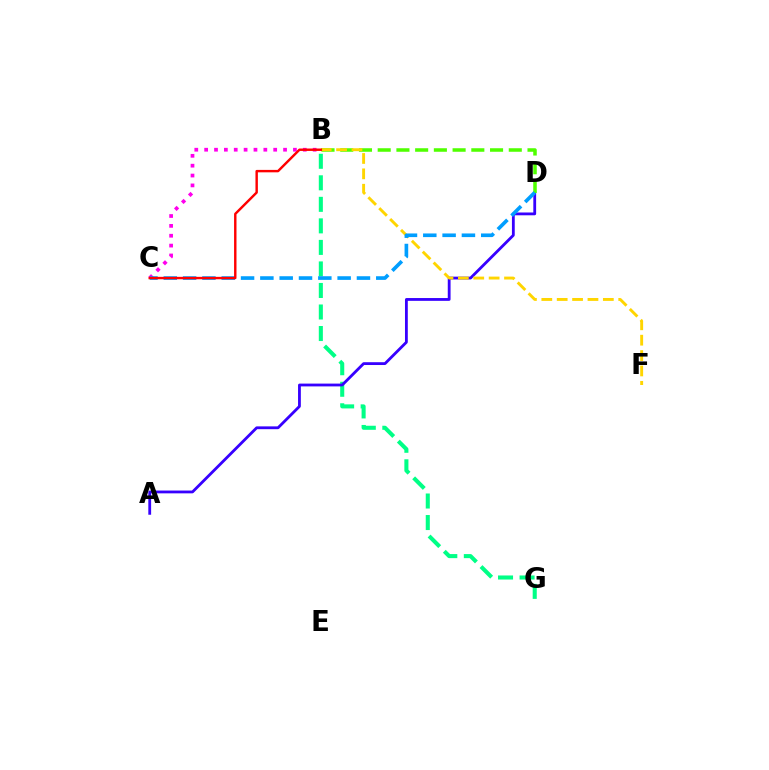{('B', 'G'): [{'color': '#00ff86', 'line_style': 'dashed', 'thickness': 2.92}], ('A', 'D'): [{'color': '#3700ff', 'line_style': 'solid', 'thickness': 2.02}], ('B', 'C'): [{'color': '#ff00ed', 'line_style': 'dotted', 'thickness': 2.68}, {'color': '#ff0000', 'line_style': 'solid', 'thickness': 1.75}], ('B', 'D'): [{'color': '#4fff00', 'line_style': 'dashed', 'thickness': 2.54}], ('B', 'F'): [{'color': '#ffd500', 'line_style': 'dashed', 'thickness': 2.09}], ('C', 'D'): [{'color': '#009eff', 'line_style': 'dashed', 'thickness': 2.62}]}